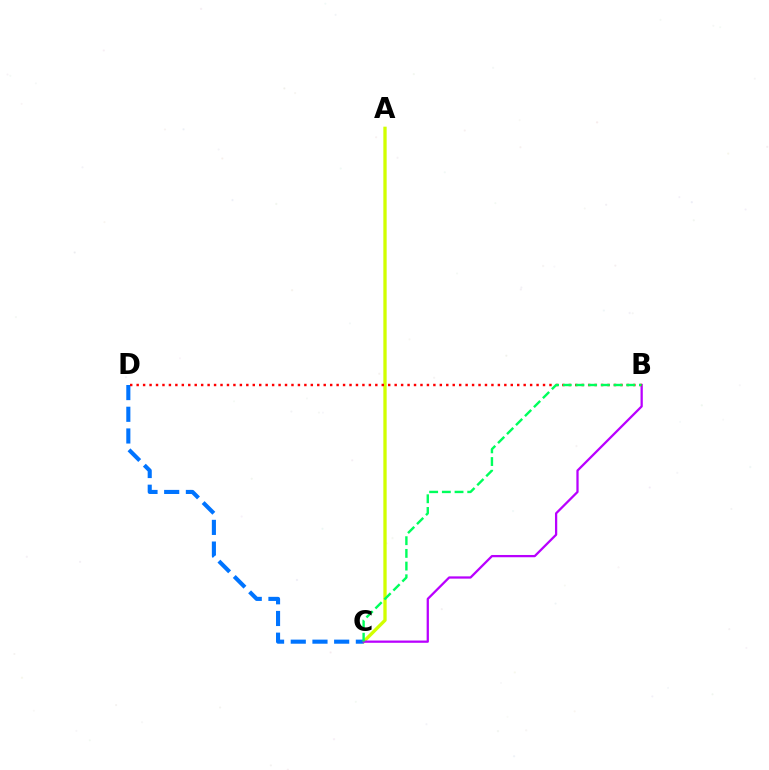{('A', 'C'): [{'color': '#d1ff00', 'line_style': 'solid', 'thickness': 2.38}], ('C', 'D'): [{'color': '#0074ff', 'line_style': 'dashed', 'thickness': 2.95}], ('B', 'C'): [{'color': '#b900ff', 'line_style': 'solid', 'thickness': 1.63}, {'color': '#00ff5c', 'line_style': 'dashed', 'thickness': 1.72}], ('B', 'D'): [{'color': '#ff0000', 'line_style': 'dotted', 'thickness': 1.75}]}